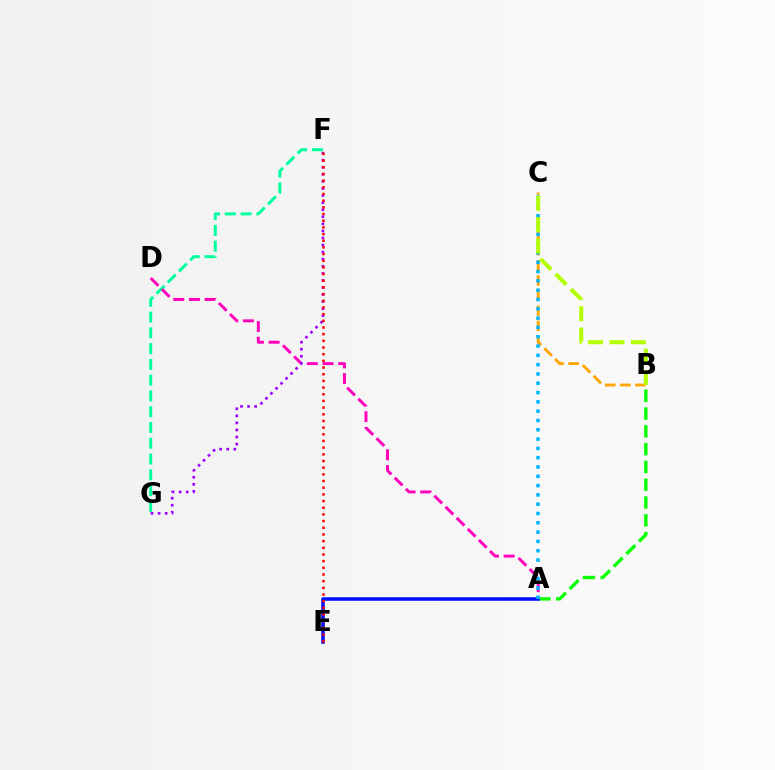{('B', 'C'): [{'color': '#ffa500', 'line_style': 'dashed', 'thickness': 2.06}, {'color': '#b3ff00', 'line_style': 'dashed', 'thickness': 2.91}], ('F', 'G'): [{'color': '#00ff9d', 'line_style': 'dashed', 'thickness': 2.14}, {'color': '#9b00ff', 'line_style': 'dotted', 'thickness': 1.92}], ('A', 'B'): [{'color': '#08ff00', 'line_style': 'dashed', 'thickness': 2.42}], ('A', 'D'): [{'color': '#ff00bd', 'line_style': 'dashed', 'thickness': 2.13}], ('A', 'E'): [{'color': '#0010ff', 'line_style': 'solid', 'thickness': 2.54}], ('A', 'C'): [{'color': '#00b5ff', 'line_style': 'dotted', 'thickness': 2.53}], ('E', 'F'): [{'color': '#ff0000', 'line_style': 'dotted', 'thickness': 1.81}]}